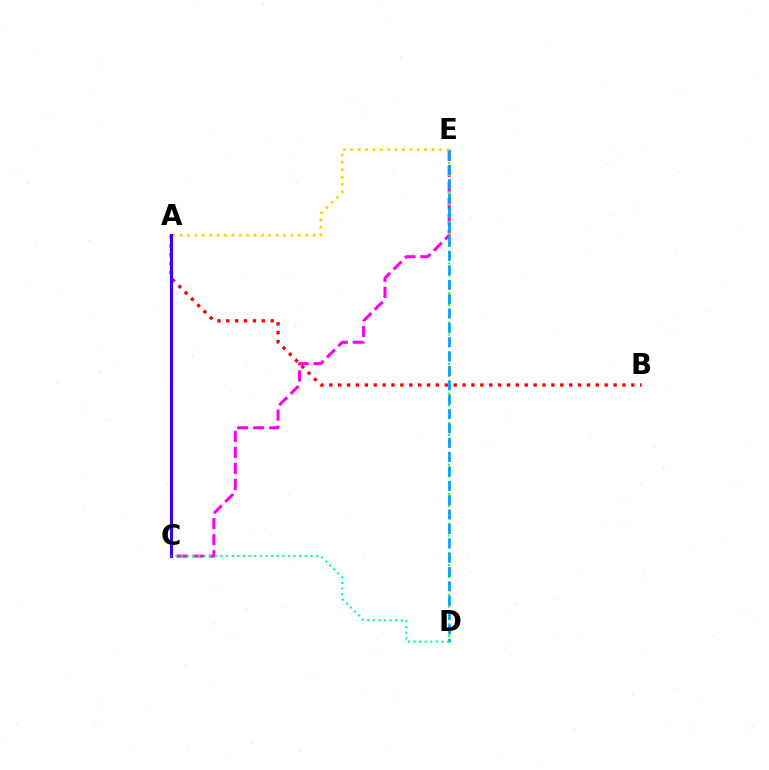{('C', 'E'): [{'color': '#ff00ed', 'line_style': 'dashed', 'thickness': 2.18}], ('A', 'E'): [{'color': '#ffd500', 'line_style': 'dotted', 'thickness': 2.01}], ('D', 'E'): [{'color': '#4fff00', 'line_style': 'dotted', 'thickness': 1.61}, {'color': '#009eff', 'line_style': 'dashed', 'thickness': 1.95}], ('A', 'B'): [{'color': '#ff0000', 'line_style': 'dotted', 'thickness': 2.41}], ('A', 'C'): [{'color': '#3700ff', 'line_style': 'solid', 'thickness': 2.24}], ('C', 'D'): [{'color': '#00ff86', 'line_style': 'dotted', 'thickness': 1.53}]}